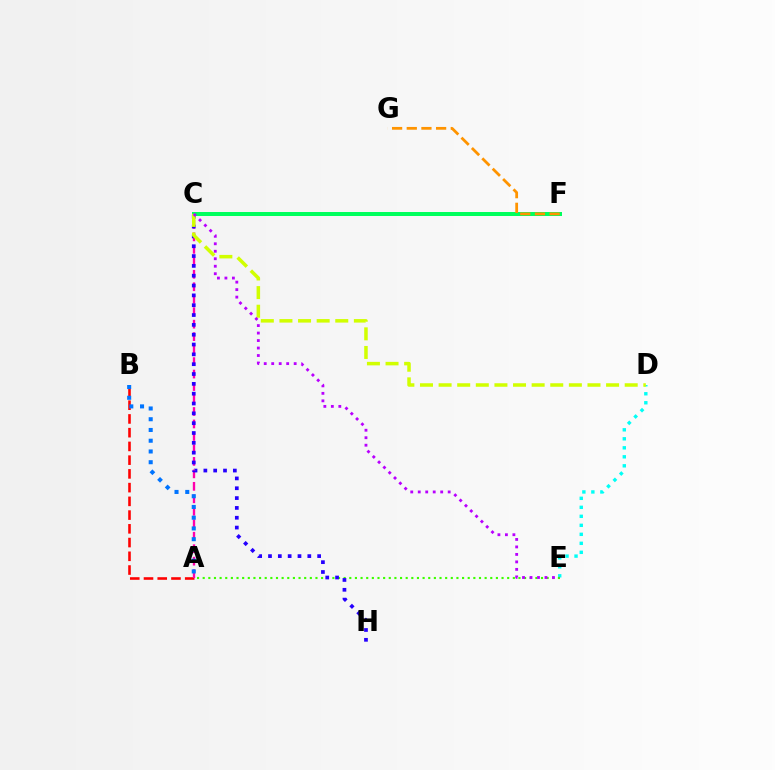{('A', 'B'): [{'color': '#ff0000', 'line_style': 'dashed', 'thickness': 1.87}, {'color': '#0074ff', 'line_style': 'dotted', 'thickness': 2.92}], ('D', 'E'): [{'color': '#00fff6', 'line_style': 'dotted', 'thickness': 2.45}], ('A', 'C'): [{'color': '#ff00ac', 'line_style': 'dashed', 'thickness': 1.69}], ('A', 'E'): [{'color': '#3dff00', 'line_style': 'dotted', 'thickness': 1.53}], ('C', 'F'): [{'color': '#00ff5c', 'line_style': 'solid', 'thickness': 2.88}], ('C', 'H'): [{'color': '#2500ff', 'line_style': 'dotted', 'thickness': 2.67}], ('C', 'D'): [{'color': '#d1ff00', 'line_style': 'dashed', 'thickness': 2.53}], ('C', 'E'): [{'color': '#b900ff', 'line_style': 'dotted', 'thickness': 2.03}], ('F', 'G'): [{'color': '#ff9400', 'line_style': 'dashed', 'thickness': 1.99}]}